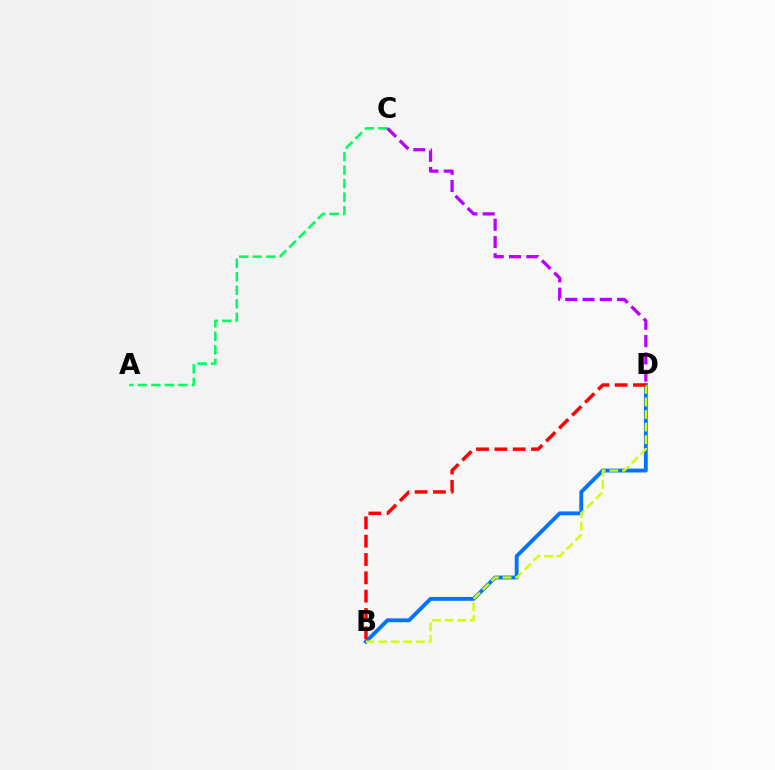{('B', 'D'): [{'color': '#0074ff', 'line_style': 'solid', 'thickness': 2.77}, {'color': '#d1ff00', 'line_style': 'dashed', 'thickness': 1.71}, {'color': '#ff0000', 'line_style': 'dashed', 'thickness': 2.49}], ('A', 'C'): [{'color': '#00ff5c', 'line_style': 'dashed', 'thickness': 1.84}], ('C', 'D'): [{'color': '#b900ff', 'line_style': 'dashed', 'thickness': 2.35}]}